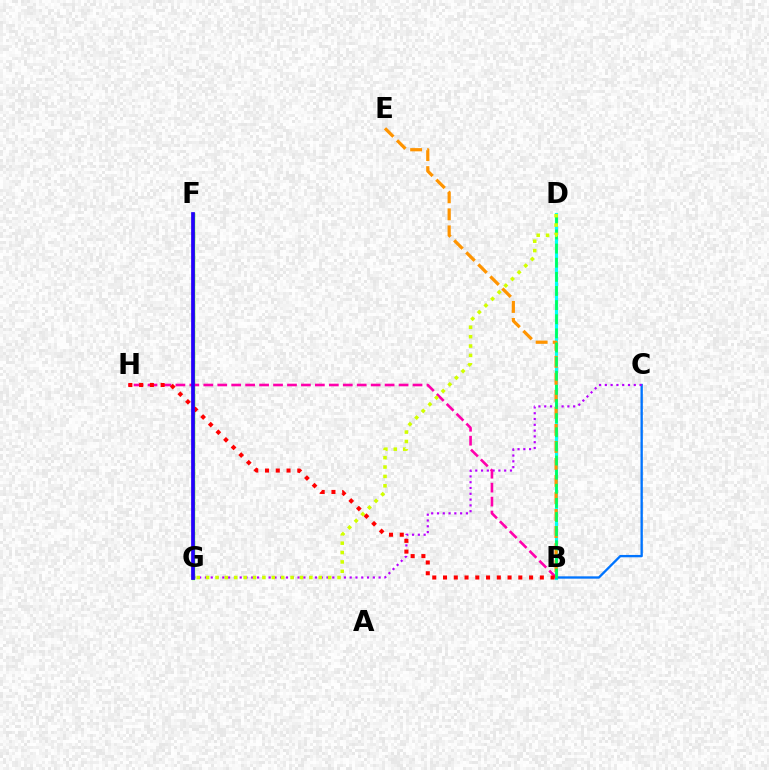{('B', 'D'): [{'color': '#00fff6', 'line_style': 'solid', 'thickness': 2.27}, {'color': '#00ff5c', 'line_style': 'dashed', 'thickness': 1.92}], ('B', 'C'): [{'color': '#0074ff', 'line_style': 'solid', 'thickness': 1.68}], ('C', 'G'): [{'color': '#b900ff', 'line_style': 'dotted', 'thickness': 1.57}], ('B', 'E'): [{'color': '#ff9400', 'line_style': 'dashed', 'thickness': 2.31}], ('F', 'G'): [{'color': '#3dff00', 'line_style': 'solid', 'thickness': 2.46}, {'color': '#2500ff', 'line_style': 'solid', 'thickness': 2.66}], ('B', 'H'): [{'color': '#ff00ac', 'line_style': 'dashed', 'thickness': 1.89}, {'color': '#ff0000', 'line_style': 'dotted', 'thickness': 2.92}], ('D', 'G'): [{'color': '#d1ff00', 'line_style': 'dotted', 'thickness': 2.55}]}